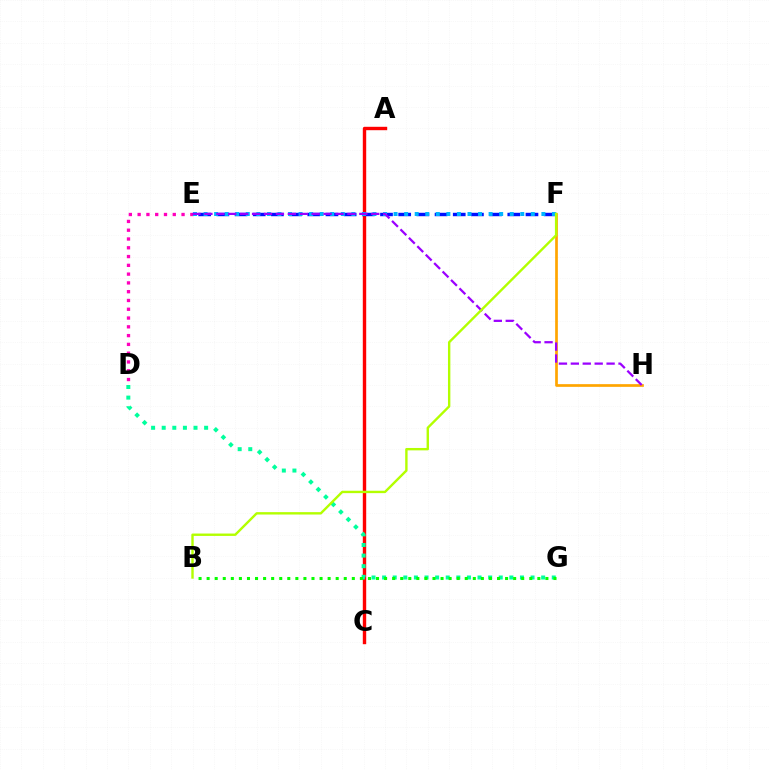{('D', 'E'): [{'color': '#ff00bd', 'line_style': 'dotted', 'thickness': 2.39}], ('F', 'H'): [{'color': '#ffa500', 'line_style': 'solid', 'thickness': 1.95}], ('A', 'C'): [{'color': '#ff0000', 'line_style': 'solid', 'thickness': 2.45}], ('E', 'F'): [{'color': '#0010ff', 'line_style': 'dashed', 'thickness': 2.47}, {'color': '#00b5ff', 'line_style': 'dotted', 'thickness': 2.87}], ('D', 'G'): [{'color': '#00ff9d', 'line_style': 'dotted', 'thickness': 2.88}], ('B', 'G'): [{'color': '#08ff00', 'line_style': 'dotted', 'thickness': 2.19}], ('E', 'H'): [{'color': '#9b00ff', 'line_style': 'dashed', 'thickness': 1.62}], ('B', 'F'): [{'color': '#b3ff00', 'line_style': 'solid', 'thickness': 1.72}]}